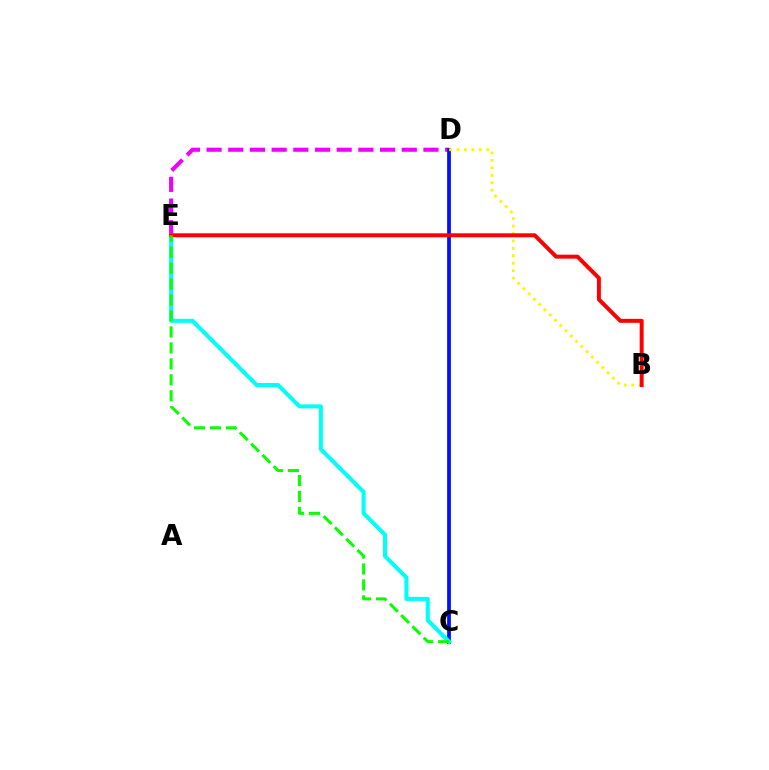{('D', 'E'): [{'color': '#ee00ff', 'line_style': 'dashed', 'thickness': 2.95}], ('C', 'D'): [{'color': '#0010ff', 'line_style': 'solid', 'thickness': 2.71}], ('C', 'E'): [{'color': '#00fff6', 'line_style': 'solid', 'thickness': 2.91}, {'color': '#08ff00', 'line_style': 'dashed', 'thickness': 2.17}], ('B', 'D'): [{'color': '#fcf500', 'line_style': 'dotted', 'thickness': 2.02}], ('B', 'E'): [{'color': '#ff0000', 'line_style': 'solid', 'thickness': 2.86}]}